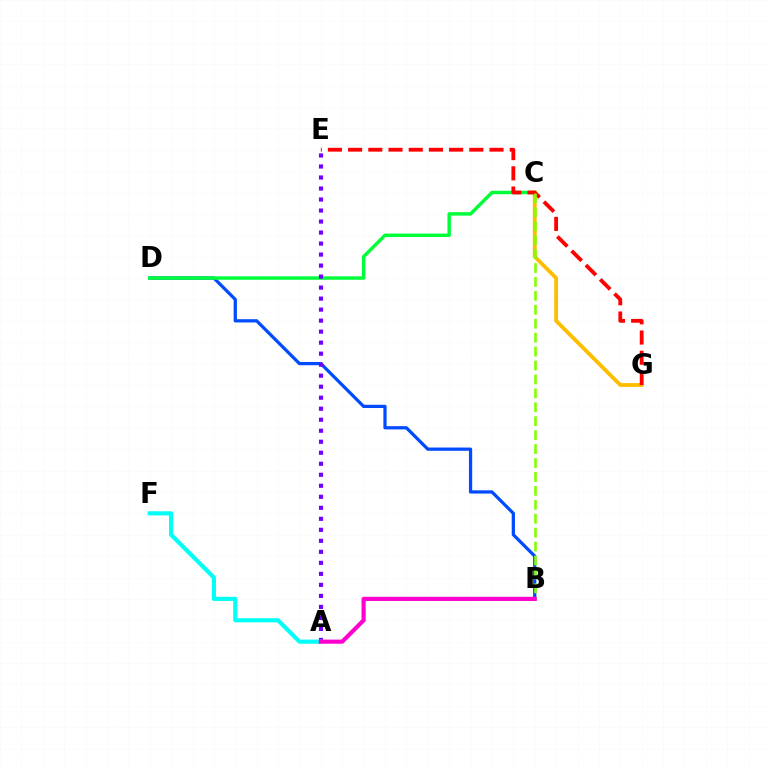{('B', 'D'): [{'color': '#004bff', 'line_style': 'solid', 'thickness': 2.34}], ('C', 'D'): [{'color': '#00ff39', 'line_style': 'solid', 'thickness': 2.48}], ('C', 'G'): [{'color': '#ffbd00', 'line_style': 'solid', 'thickness': 2.75}], ('E', 'G'): [{'color': '#ff0000', 'line_style': 'dashed', 'thickness': 2.74}], ('B', 'C'): [{'color': '#84ff00', 'line_style': 'dashed', 'thickness': 1.89}], ('A', 'E'): [{'color': '#7200ff', 'line_style': 'dotted', 'thickness': 2.99}], ('A', 'F'): [{'color': '#00fff6', 'line_style': 'solid', 'thickness': 2.99}], ('A', 'B'): [{'color': '#ff00cf', 'line_style': 'solid', 'thickness': 2.98}]}